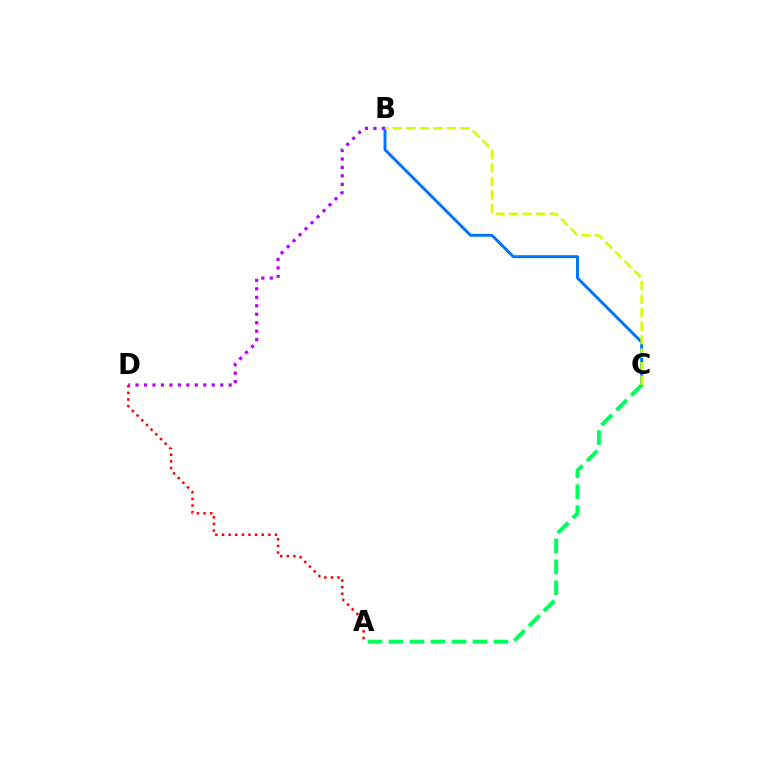{('B', 'C'): [{'color': '#0074ff', 'line_style': 'solid', 'thickness': 2.11}, {'color': '#d1ff00', 'line_style': 'dashed', 'thickness': 1.84}], ('B', 'D'): [{'color': '#b900ff', 'line_style': 'dotted', 'thickness': 2.3}], ('A', 'D'): [{'color': '#ff0000', 'line_style': 'dotted', 'thickness': 1.8}], ('A', 'C'): [{'color': '#00ff5c', 'line_style': 'dashed', 'thickness': 2.85}]}